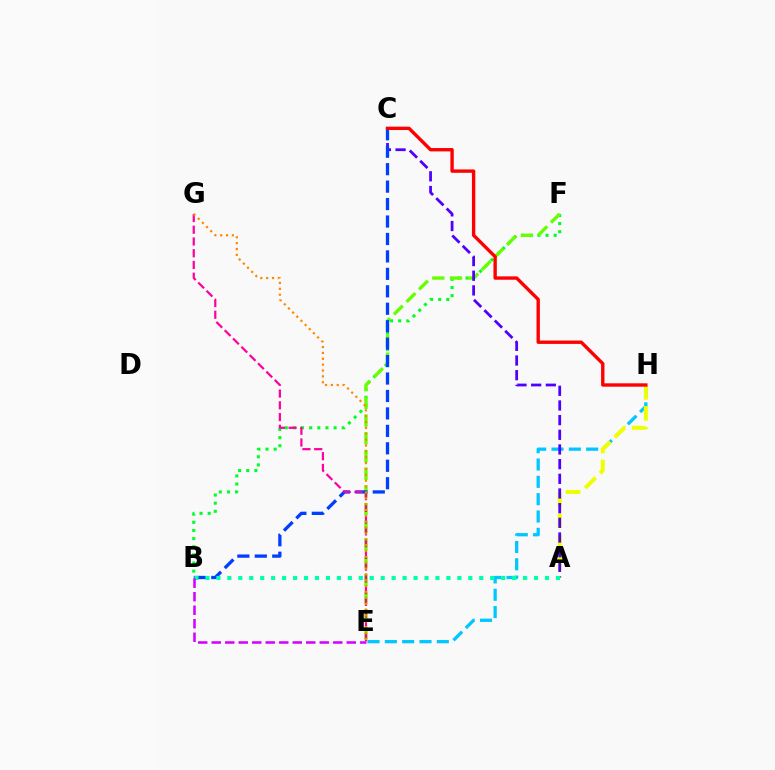{('B', 'F'): [{'color': '#00ff27', 'line_style': 'dotted', 'thickness': 2.21}], ('E', 'H'): [{'color': '#00c7ff', 'line_style': 'dashed', 'thickness': 2.35}], ('E', 'F'): [{'color': '#66ff00', 'line_style': 'dashed', 'thickness': 2.41}], ('A', 'H'): [{'color': '#eeff00', 'line_style': 'dashed', 'thickness': 2.86}], ('A', 'C'): [{'color': '#4f00ff', 'line_style': 'dashed', 'thickness': 1.99}], ('B', 'C'): [{'color': '#003fff', 'line_style': 'dashed', 'thickness': 2.37}], ('A', 'B'): [{'color': '#00ffaf', 'line_style': 'dotted', 'thickness': 2.98}], ('B', 'E'): [{'color': '#d600ff', 'line_style': 'dashed', 'thickness': 1.83}], ('E', 'G'): [{'color': '#ff00a0', 'line_style': 'dashed', 'thickness': 1.6}, {'color': '#ff8800', 'line_style': 'dotted', 'thickness': 1.59}], ('C', 'H'): [{'color': '#ff0000', 'line_style': 'solid', 'thickness': 2.43}]}